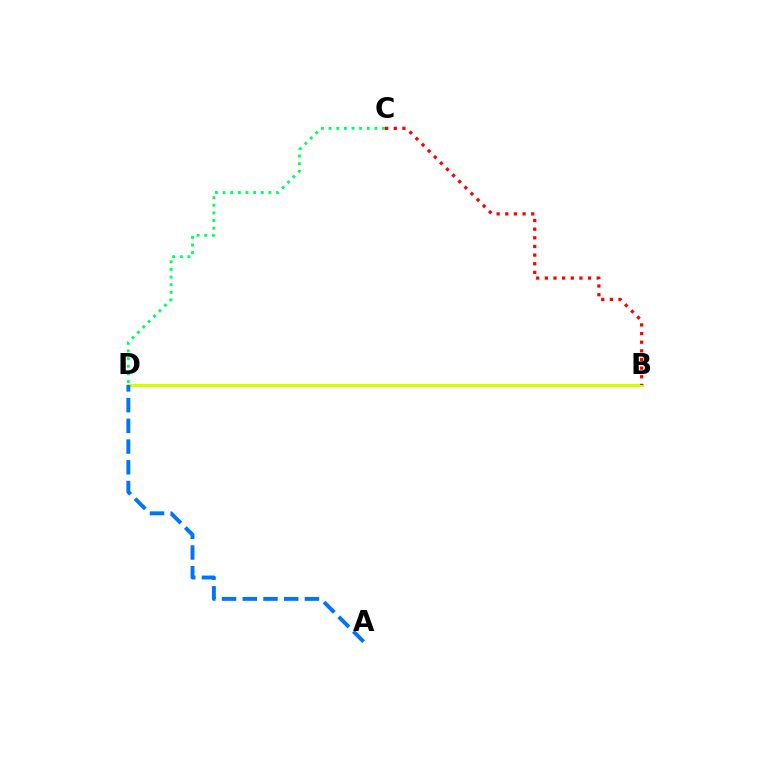{('C', 'D'): [{'color': '#00ff5c', 'line_style': 'dotted', 'thickness': 2.08}], ('B', 'D'): [{'color': '#b900ff', 'line_style': 'solid', 'thickness': 1.81}, {'color': '#d1ff00', 'line_style': 'solid', 'thickness': 2.19}], ('B', 'C'): [{'color': '#ff0000', 'line_style': 'dotted', 'thickness': 2.35}], ('A', 'D'): [{'color': '#0074ff', 'line_style': 'dashed', 'thickness': 2.82}]}